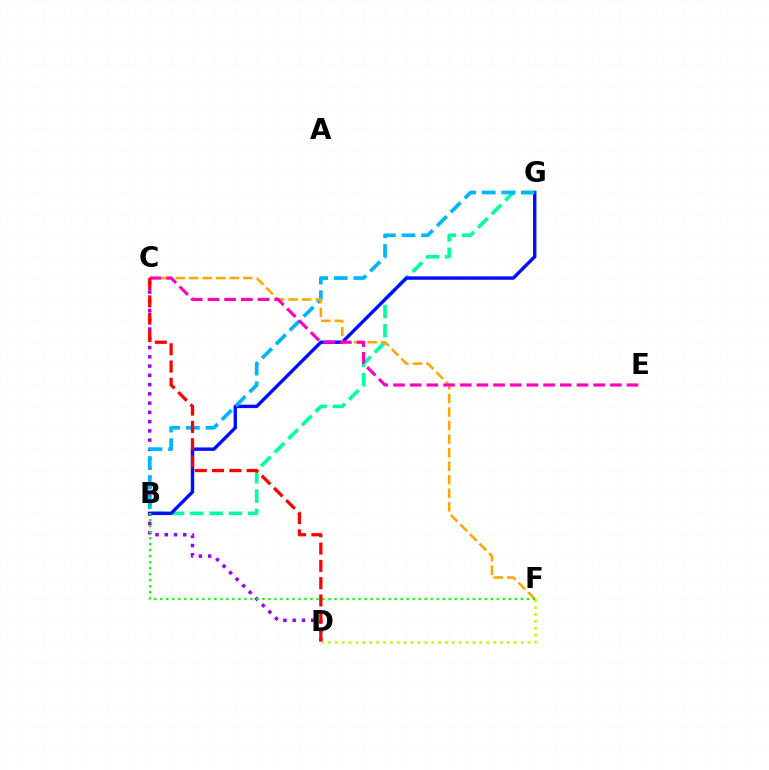{('B', 'G'): [{'color': '#00ff9d', 'line_style': 'dashed', 'thickness': 2.62}, {'color': '#0010ff', 'line_style': 'solid', 'thickness': 2.46}, {'color': '#00b5ff', 'line_style': 'dashed', 'thickness': 2.66}], ('C', 'D'): [{'color': '#9b00ff', 'line_style': 'dotted', 'thickness': 2.52}, {'color': '#ff0000', 'line_style': 'dashed', 'thickness': 2.35}], ('C', 'F'): [{'color': '#ffa500', 'line_style': 'dashed', 'thickness': 1.84}], ('B', 'F'): [{'color': '#08ff00', 'line_style': 'dotted', 'thickness': 1.63}], ('D', 'F'): [{'color': '#b3ff00', 'line_style': 'dotted', 'thickness': 1.87}], ('C', 'E'): [{'color': '#ff00bd', 'line_style': 'dashed', 'thickness': 2.27}]}